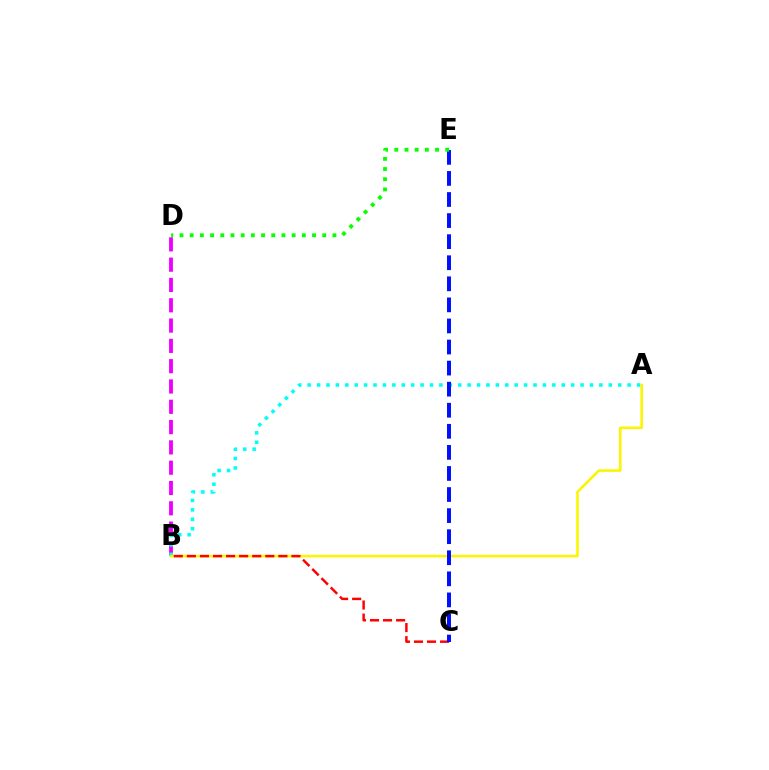{('B', 'D'): [{'color': '#ee00ff', 'line_style': 'dashed', 'thickness': 2.76}], ('A', 'B'): [{'color': '#00fff6', 'line_style': 'dotted', 'thickness': 2.56}, {'color': '#fcf500', 'line_style': 'solid', 'thickness': 1.87}], ('B', 'C'): [{'color': '#ff0000', 'line_style': 'dashed', 'thickness': 1.78}], ('C', 'E'): [{'color': '#0010ff', 'line_style': 'dashed', 'thickness': 2.86}], ('D', 'E'): [{'color': '#08ff00', 'line_style': 'dotted', 'thickness': 2.77}]}